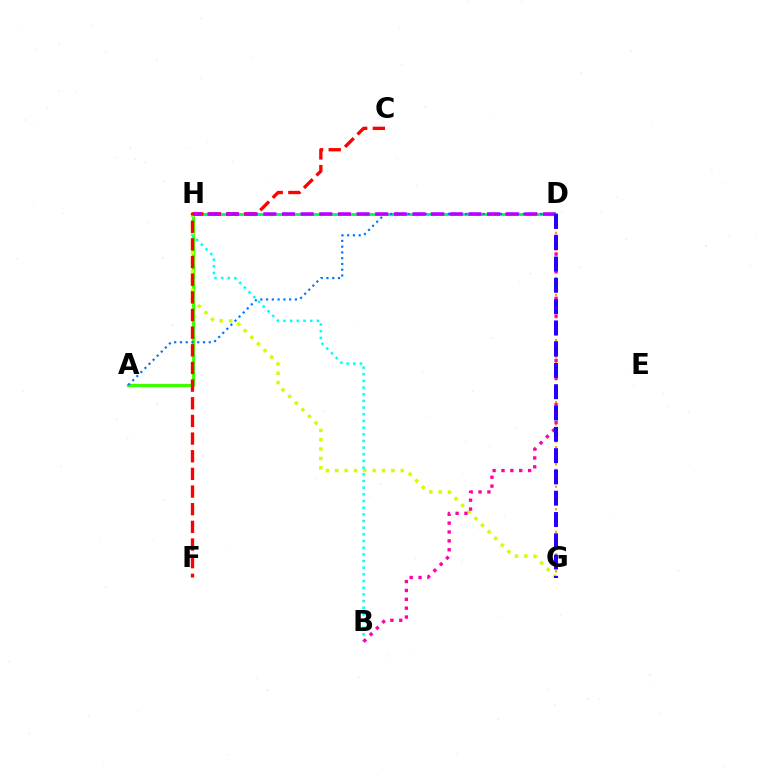{('D', 'H'): [{'color': '#00ff5c', 'line_style': 'solid', 'thickness': 2.11}, {'color': '#b900ff', 'line_style': 'dashed', 'thickness': 2.53}], ('A', 'H'): [{'color': '#3dff00', 'line_style': 'solid', 'thickness': 2.33}], ('G', 'H'): [{'color': '#d1ff00', 'line_style': 'dotted', 'thickness': 2.54}], ('B', 'H'): [{'color': '#00fff6', 'line_style': 'dotted', 'thickness': 1.81}], ('C', 'F'): [{'color': '#ff0000', 'line_style': 'dashed', 'thickness': 2.4}], ('A', 'D'): [{'color': '#0074ff', 'line_style': 'dotted', 'thickness': 1.57}], ('D', 'G'): [{'color': '#ff9400', 'line_style': 'dotted', 'thickness': 1.53}, {'color': '#2500ff', 'line_style': 'dashed', 'thickness': 2.89}], ('B', 'D'): [{'color': '#ff00ac', 'line_style': 'dotted', 'thickness': 2.41}]}